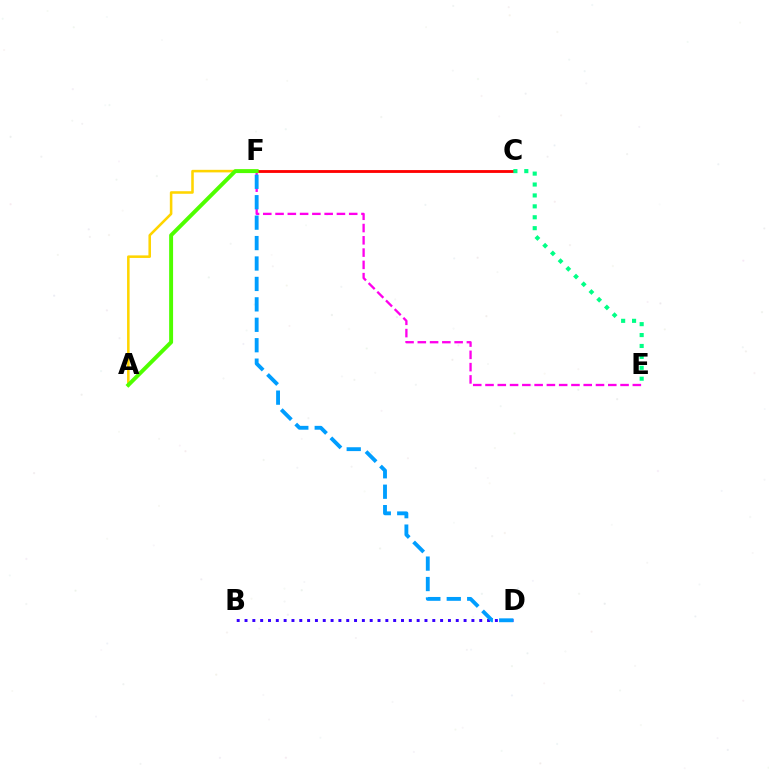{('C', 'F'): [{'color': '#ff0000', 'line_style': 'solid', 'thickness': 2.04}], ('A', 'F'): [{'color': '#ffd500', 'line_style': 'solid', 'thickness': 1.84}, {'color': '#4fff00', 'line_style': 'solid', 'thickness': 2.84}], ('B', 'D'): [{'color': '#3700ff', 'line_style': 'dotted', 'thickness': 2.13}], ('E', 'F'): [{'color': '#ff00ed', 'line_style': 'dashed', 'thickness': 1.67}], ('C', 'E'): [{'color': '#00ff86', 'line_style': 'dotted', 'thickness': 2.97}], ('D', 'F'): [{'color': '#009eff', 'line_style': 'dashed', 'thickness': 2.78}]}